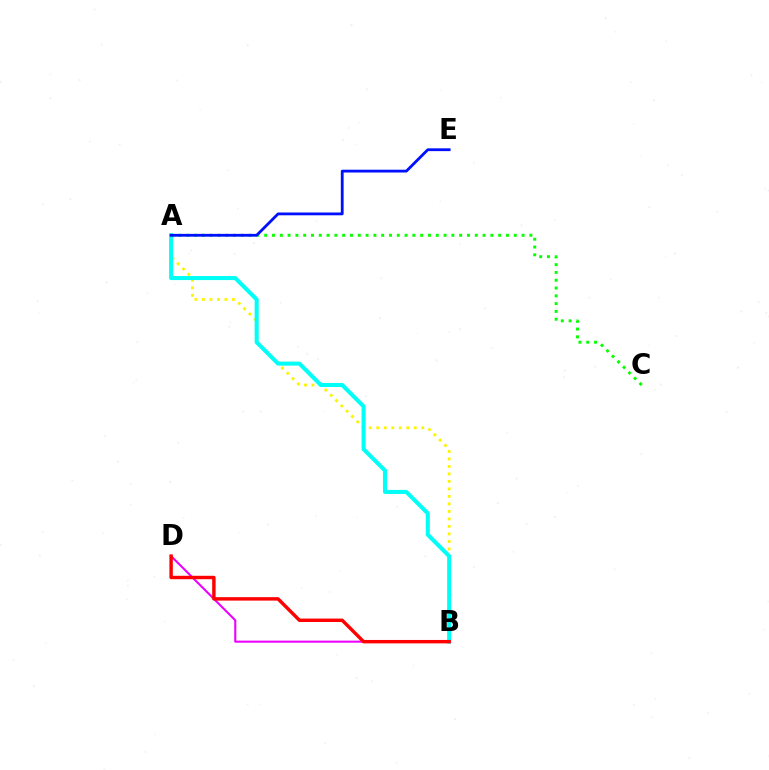{('A', 'B'): [{'color': '#fcf500', 'line_style': 'dotted', 'thickness': 2.04}, {'color': '#00fff6', 'line_style': 'solid', 'thickness': 2.92}], ('B', 'D'): [{'color': '#ee00ff', 'line_style': 'solid', 'thickness': 1.5}, {'color': '#ff0000', 'line_style': 'solid', 'thickness': 2.47}], ('A', 'C'): [{'color': '#08ff00', 'line_style': 'dotted', 'thickness': 2.12}], ('A', 'E'): [{'color': '#0010ff', 'line_style': 'solid', 'thickness': 2.02}]}